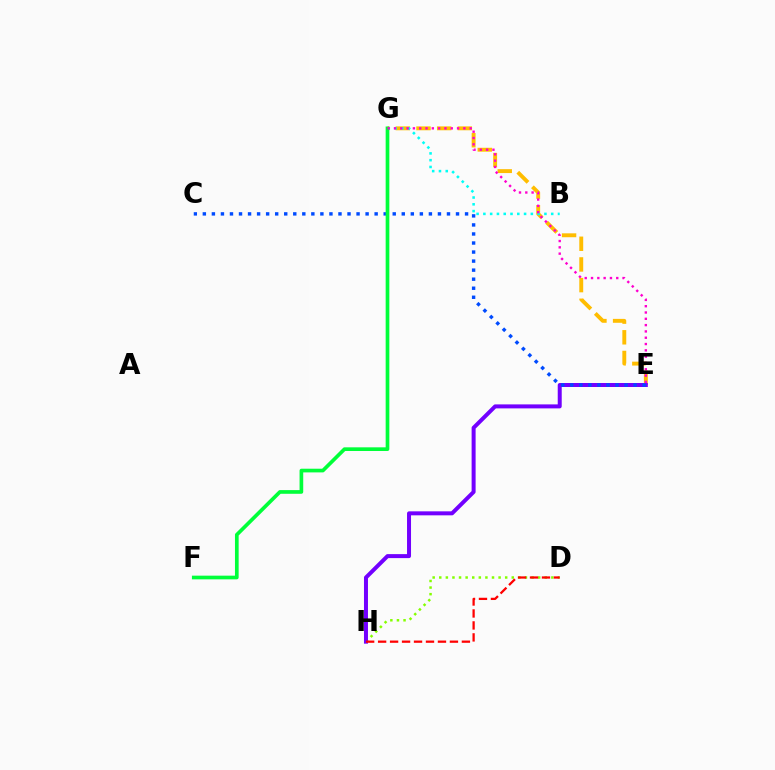{('E', 'G'): [{'color': '#ffbd00', 'line_style': 'dashed', 'thickness': 2.81}, {'color': '#ff00cf', 'line_style': 'dotted', 'thickness': 1.71}], ('B', 'G'): [{'color': '#00fff6', 'line_style': 'dotted', 'thickness': 1.84}], ('D', 'H'): [{'color': '#84ff00', 'line_style': 'dotted', 'thickness': 1.79}, {'color': '#ff0000', 'line_style': 'dashed', 'thickness': 1.63}], ('E', 'H'): [{'color': '#7200ff', 'line_style': 'solid', 'thickness': 2.87}], ('C', 'E'): [{'color': '#004bff', 'line_style': 'dotted', 'thickness': 2.46}], ('F', 'G'): [{'color': '#00ff39', 'line_style': 'solid', 'thickness': 2.65}]}